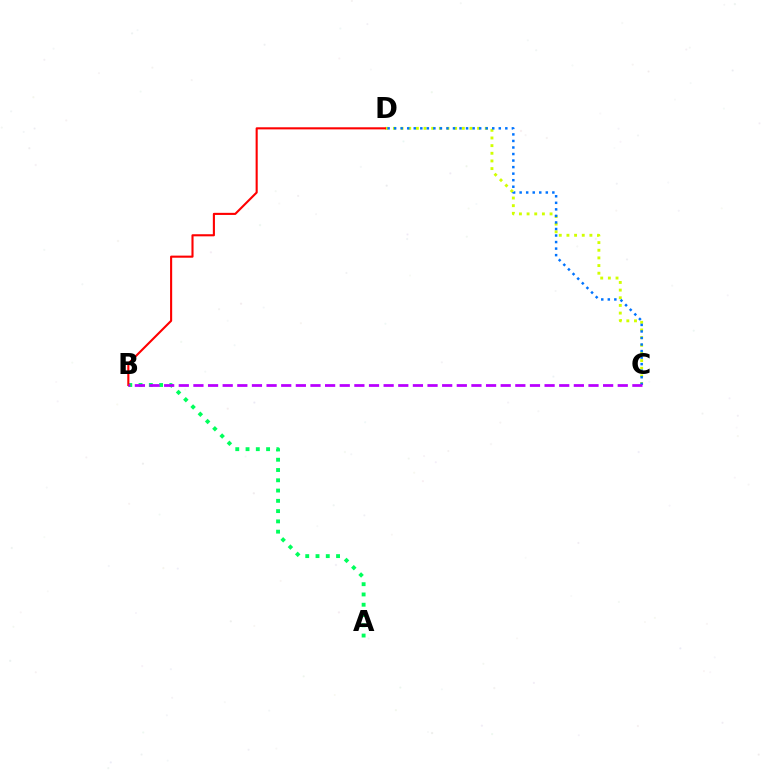{('A', 'B'): [{'color': '#00ff5c', 'line_style': 'dotted', 'thickness': 2.79}], ('C', 'D'): [{'color': '#d1ff00', 'line_style': 'dotted', 'thickness': 2.08}, {'color': '#0074ff', 'line_style': 'dotted', 'thickness': 1.78}], ('B', 'D'): [{'color': '#ff0000', 'line_style': 'solid', 'thickness': 1.51}], ('B', 'C'): [{'color': '#b900ff', 'line_style': 'dashed', 'thickness': 1.99}]}